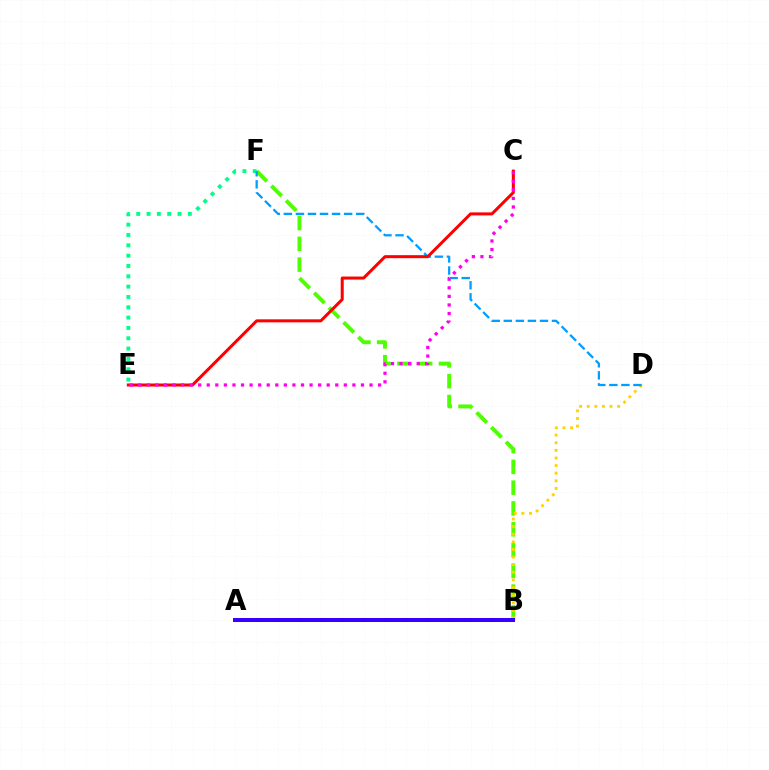{('B', 'F'): [{'color': '#4fff00', 'line_style': 'dashed', 'thickness': 2.82}], ('B', 'D'): [{'color': '#ffd500', 'line_style': 'dotted', 'thickness': 2.07}], ('E', 'F'): [{'color': '#00ff86', 'line_style': 'dotted', 'thickness': 2.81}], ('D', 'F'): [{'color': '#009eff', 'line_style': 'dashed', 'thickness': 1.64}], ('A', 'B'): [{'color': '#3700ff', 'line_style': 'solid', 'thickness': 2.89}], ('C', 'E'): [{'color': '#ff0000', 'line_style': 'solid', 'thickness': 2.17}, {'color': '#ff00ed', 'line_style': 'dotted', 'thickness': 2.33}]}